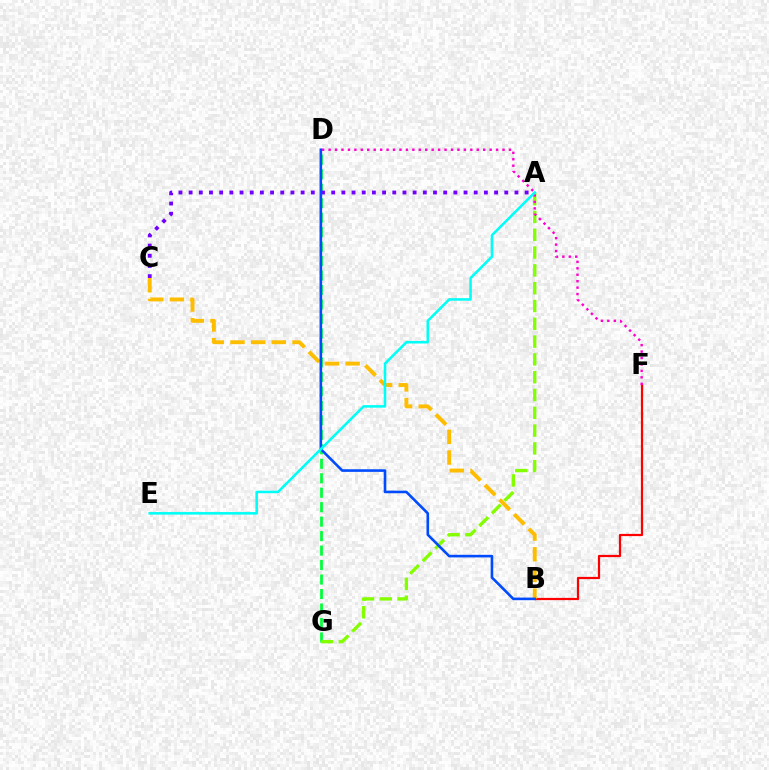{('D', 'G'): [{'color': '#00ff39', 'line_style': 'dashed', 'thickness': 1.97}], ('A', 'C'): [{'color': '#7200ff', 'line_style': 'dotted', 'thickness': 2.77}], ('B', 'F'): [{'color': '#ff0000', 'line_style': 'solid', 'thickness': 1.6}], ('A', 'G'): [{'color': '#84ff00', 'line_style': 'dashed', 'thickness': 2.42}], ('B', 'C'): [{'color': '#ffbd00', 'line_style': 'dashed', 'thickness': 2.81}], ('D', 'F'): [{'color': '#ff00cf', 'line_style': 'dotted', 'thickness': 1.75}], ('B', 'D'): [{'color': '#004bff', 'line_style': 'solid', 'thickness': 1.88}], ('A', 'E'): [{'color': '#00fff6', 'line_style': 'solid', 'thickness': 1.83}]}